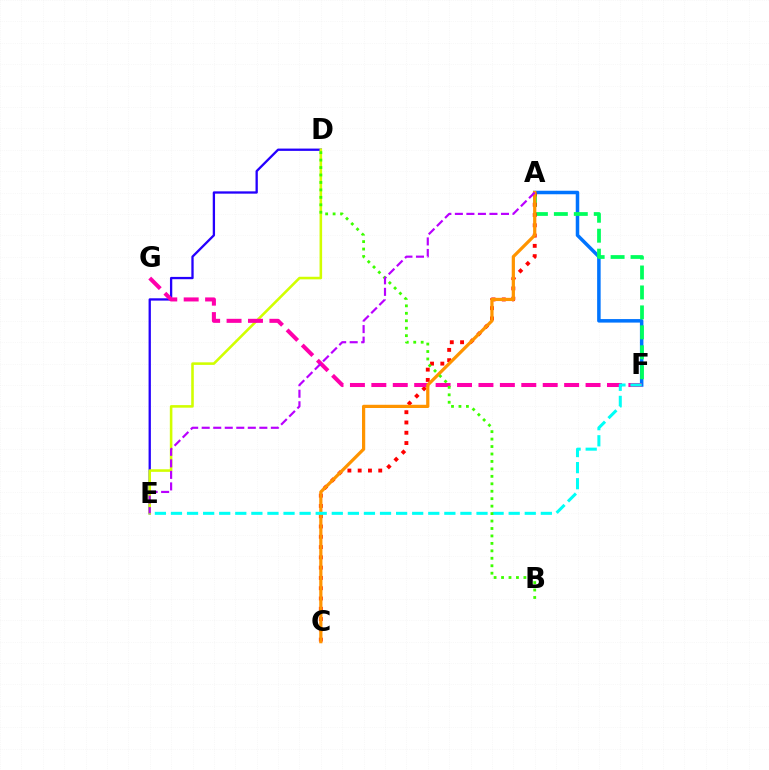{('D', 'E'): [{'color': '#2500ff', 'line_style': 'solid', 'thickness': 1.66}, {'color': '#d1ff00', 'line_style': 'solid', 'thickness': 1.86}], ('A', 'F'): [{'color': '#0074ff', 'line_style': 'solid', 'thickness': 2.53}, {'color': '#00ff5c', 'line_style': 'dashed', 'thickness': 2.71}], ('A', 'C'): [{'color': '#ff0000', 'line_style': 'dotted', 'thickness': 2.79}, {'color': '#ff9400', 'line_style': 'solid', 'thickness': 2.32}], ('F', 'G'): [{'color': '#ff00ac', 'line_style': 'dashed', 'thickness': 2.91}], ('E', 'F'): [{'color': '#00fff6', 'line_style': 'dashed', 'thickness': 2.18}], ('B', 'D'): [{'color': '#3dff00', 'line_style': 'dotted', 'thickness': 2.02}], ('A', 'E'): [{'color': '#b900ff', 'line_style': 'dashed', 'thickness': 1.57}]}